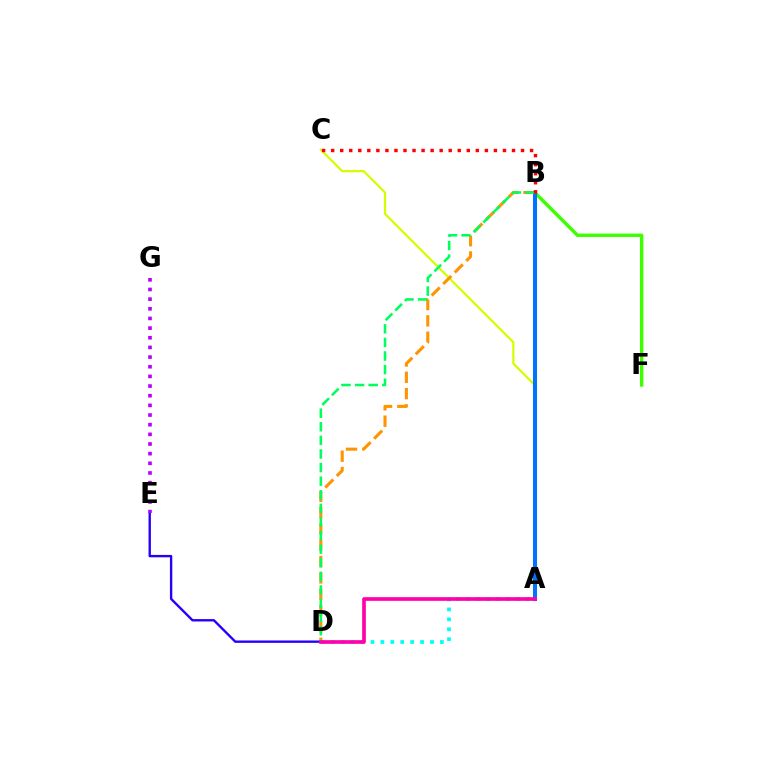{('A', 'D'): [{'color': '#00fff6', 'line_style': 'dotted', 'thickness': 2.7}, {'color': '#ff00ac', 'line_style': 'solid', 'thickness': 2.64}], ('A', 'C'): [{'color': '#d1ff00', 'line_style': 'solid', 'thickness': 1.59}], ('B', 'D'): [{'color': '#ff9400', 'line_style': 'dashed', 'thickness': 2.22}, {'color': '#00ff5c', 'line_style': 'dashed', 'thickness': 1.85}], ('D', 'E'): [{'color': '#2500ff', 'line_style': 'solid', 'thickness': 1.71}], ('B', 'F'): [{'color': '#3dff00', 'line_style': 'solid', 'thickness': 2.46}], ('E', 'G'): [{'color': '#b900ff', 'line_style': 'dotted', 'thickness': 2.62}], ('A', 'B'): [{'color': '#0074ff', 'line_style': 'solid', 'thickness': 2.92}], ('B', 'C'): [{'color': '#ff0000', 'line_style': 'dotted', 'thickness': 2.46}]}